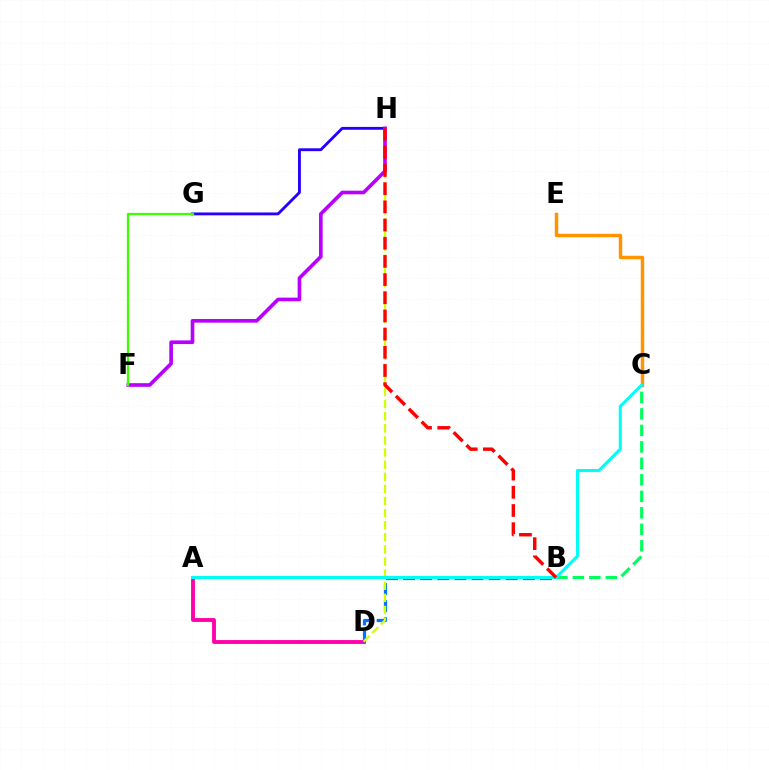{('A', 'D'): [{'color': '#ff00ac', 'line_style': 'solid', 'thickness': 2.78}], ('G', 'H'): [{'color': '#2500ff', 'line_style': 'solid', 'thickness': 2.05}], ('B', 'D'): [{'color': '#0074ff', 'line_style': 'dashed', 'thickness': 2.32}], ('D', 'H'): [{'color': '#d1ff00', 'line_style': 'dashed', 'thickness': 1.65}], ('B', 'C'): [{'color': '#00ff5c', 'line_style': 'dashed', 'thickness': 2.24}], ('C', 'E'): [{'color': '#ff9400', 'line_style': 'solid', 'thickness': 2.48}], ('F', 'H'): [{'color': '#b900ff', 'line_style': 'solid', 'thickness': 2.63}], ('A', 'C'): [{'color': '#00fff6', 'line_style': 'solid', 'thickness': 2.24}], ('F', 'G'): [{'color': '#3dff00', 'line_style': 'solid', 'thickness': 1.64}], ('B', 'H'): [{'color': '#ff0000', 'line_style': 'dashed', 'thickness': 2.47}]}